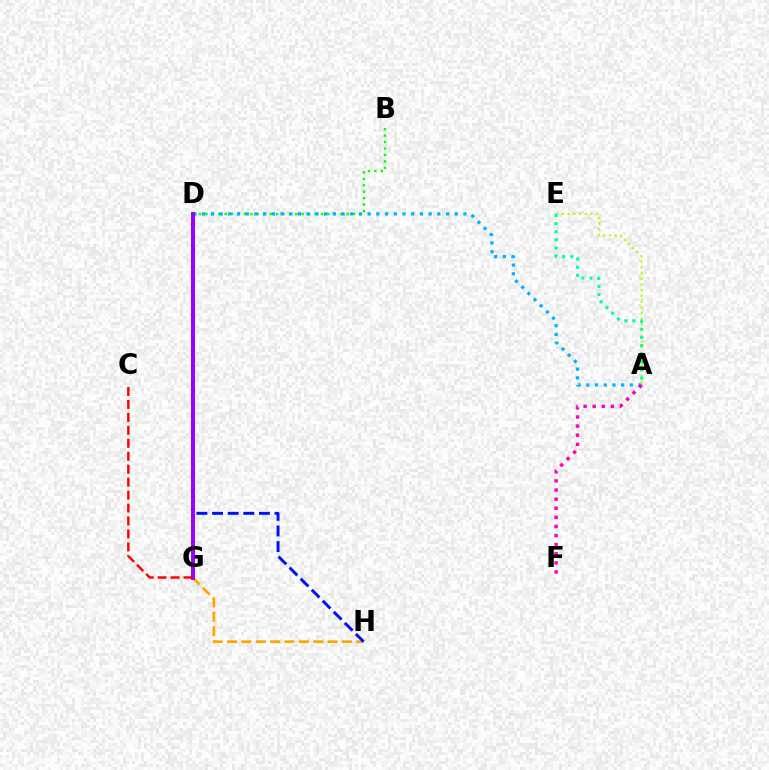{('B', 'D'): [{'color': '#08ff00', 'line_style': 'dotted', 'thickness': 1.75}], ('A', 'D'): [{'color': '#00b5ff', 'line_style': 'dotted', 'thickness': 2.37}], ('A', 'F'): [{'color': '#ff00bd', 'line_style': 'dotted', 'thickness': 2.47}], ('G', 'H'): [{'color': '#ffa500', 'line_style': 'dashed', 'thickness': 1.95}], ('D', 'H'): [{'color': '#0010ff', 'line_style': 'dashed', 'thickness': 2.12}], ('A', 'E'): [{'color': '#b3ff00', 'line_style': 'dotted', 'thickness': 1.55}, {'color': '#00ff9d', 'line_style': 'dotted', 'thickness': 2.21}], ('D', 'G'): [{'color': '#9b00ff', 'line_style': 'solid', 'thickness': 2.85}], ('C', 'G'): [{'color': '#ff0000', 'line_style': 'dashed', 'thickness': 1.76}]}